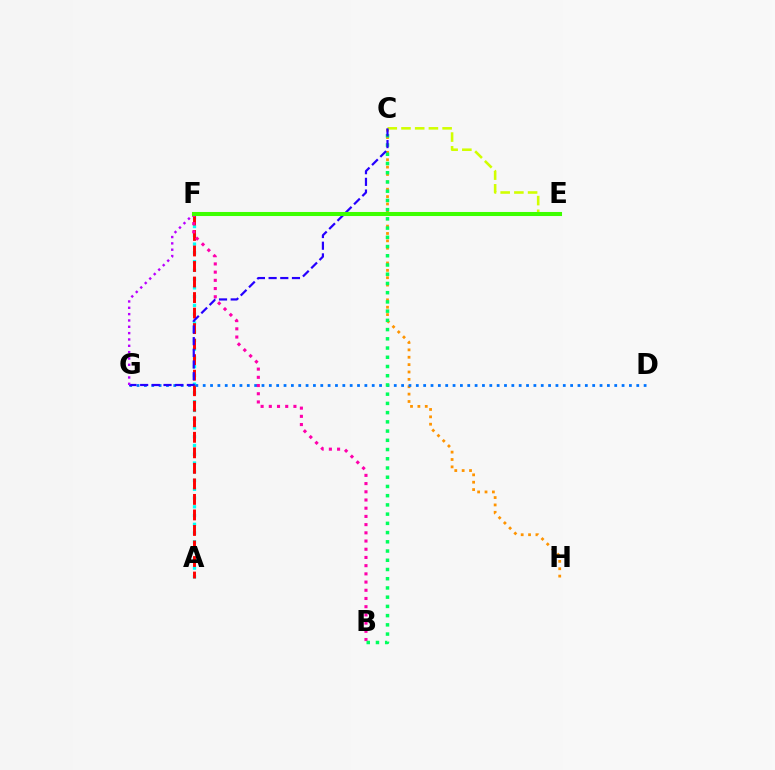{('C', 'H'): [{'color': '#ff9400', 'line_style': 'dotted', 'thickness': 2.0}], ('A', 'F'): [{'color': '#00fff6', 'line_style': 'dotted', 'thickness': 2.38}, {'color': '#ff0000', 'line_style': 'dashed', 'thickness': 2.11}], ('D', 'G'): [{'color': '#0074ff', 'line_style': 'dotted', 'thickness': 2.0}], ('B', 'F'): [{'color': '#ff00ac', 'line_style': 'dotted', 'thickness': 2.23}], ('B', 'C'): [{'color': '#00ff5c', 'line_style': 'dotted', 'thickness': 2.51}], ('C', 'E'): [{'color': '#d1ff00', 'line_style': 'dashed', 'thickness': 1.86}], ('C', 'G'): [{'color': '#2500ff', 'line_style': 'dashed', 'thickness': 1.59}], ('F', 'G'): [{'color': '#b900ff', 'line_style': 'dotted', 'thickness': 1.72}], ('E', 'F'): [{'color': '#3dff00', 'line_style': 'solid', 'thickness': 2.92}]}